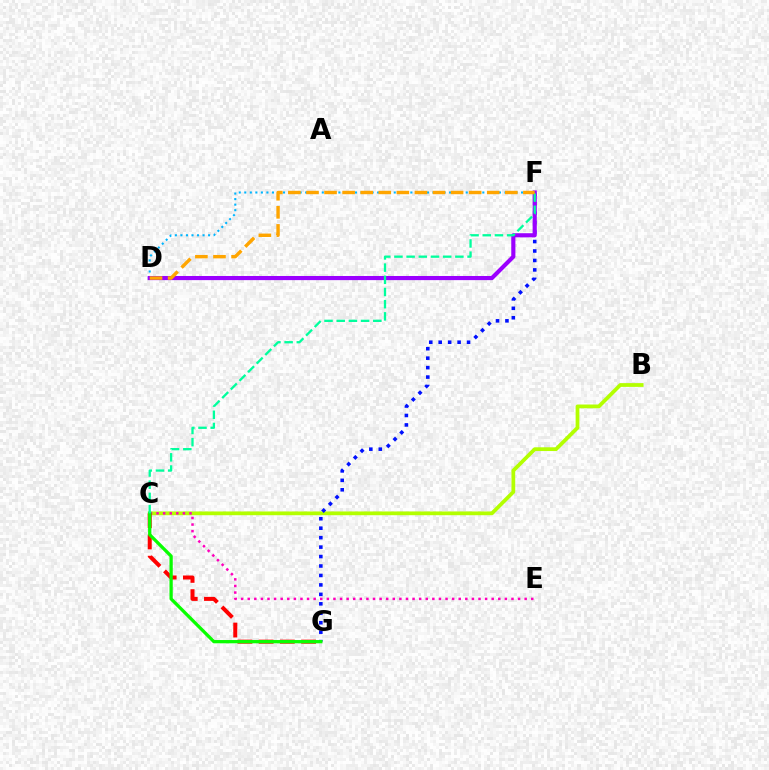{('B', 'C'): [{'color': '#b3ff00', 'line_style': 'solid', 'thickness': 2.7}], ('C', 'E'): [{'color': '#ff00bd', 'line_style': 'dotted', 'thickness': 1.79}], ('C', 'G'): [{'color': '#ff0000', 'line_style': 'dashed', 'thickness': 2.88}, {'color': '#08ff00', 'line_style': 'solid', 'thickness': 2.35}], ('F', 'G'): [{'color': '#0010ff', 'line_style': 'dotted', 'thickness': 2.57}], ('D', 'F'): [{'color': '#00b5ff', 'line_style': 'dotted', 'thickness': 1.5}, {'color': '#9b00ff', 'line_style': 'solid', 'thickness': 2.97}, {'color': '#ffa500', 'line_style': 'dashed', 'thickness': 2.46}], ('C', 'F'): [{'color': '#00ff9d', 'line_style': 'dashed', 'thickness': 1.66}]}